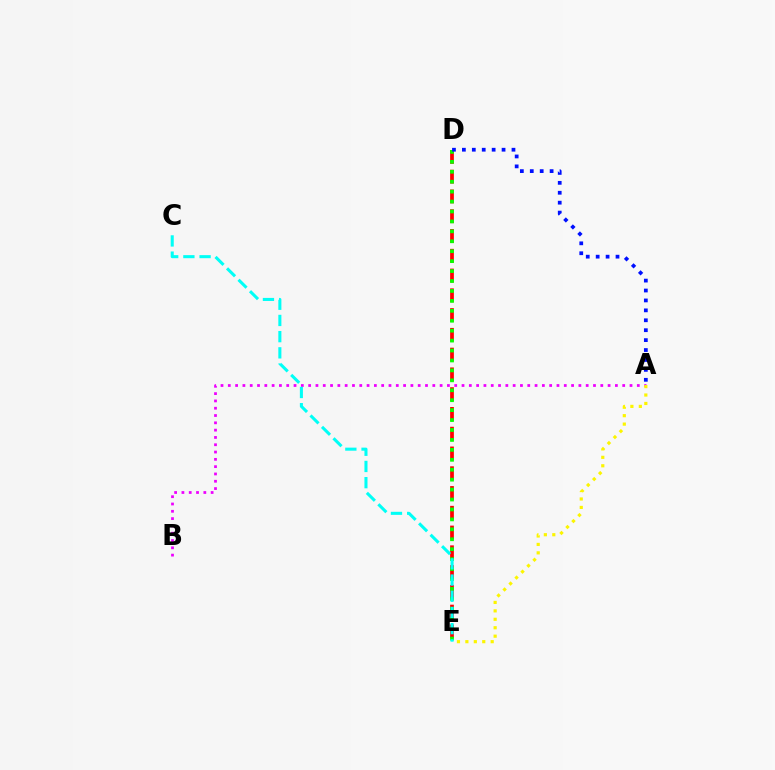{('A', 'B'): [{'color': '#ee00ff', 'line_style': 'dotted', 'thickness': 1.98}], ('A', 'E'): [{'color': '#fcf500', 'line_style': 'dotted', 'thickness': 2.29}], ('D', 'E'): [{'color': '#ff0000', 'line_style': 'dashed', 'thickness': 2.69}, {'color': '#08ff00', 'line_style': 'dotted', 'thickness': 2.7}], ('A', 'D'): [{'color': '#0010ff', 'line_style': 'dotted', 'thickness': 2.7}], ('C', 'E'): [{'color': '#00fff6', 'line_style': 'dashed', 'thickness': 2.2}]}